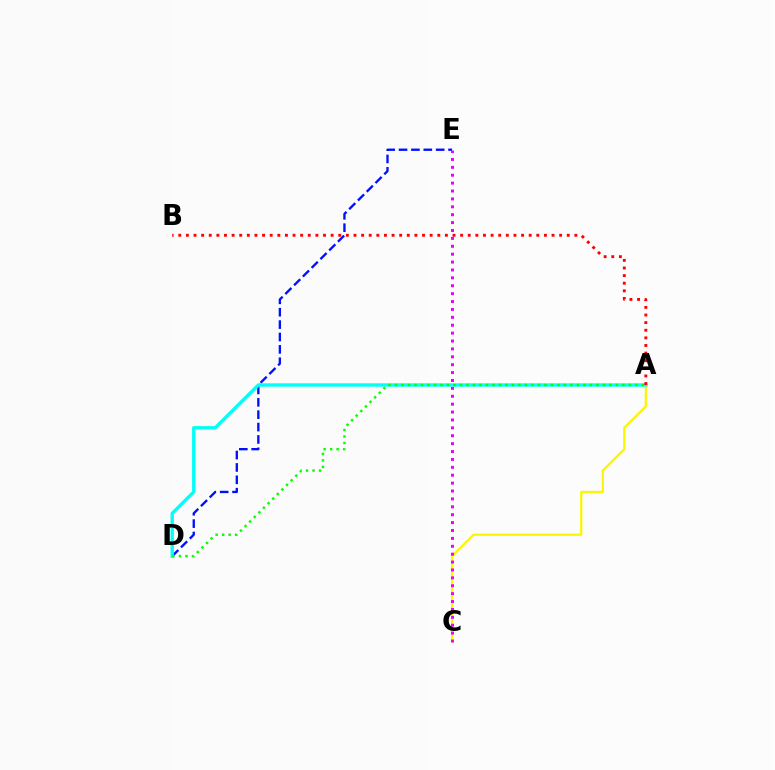{('D', 'E'): [{'color': '#0010ff', 'line_style': 'dashed', 'thickness': 1.68}], ('A', 'C'): [{'color': '#fcf500', 'line_style': 'solid', 'thickness': 1.6}], ('A', 'D'): [{'color': '#00fff6', 'line_style': 'solid', 'thickness': 2.41}, {'color': '#08ff00', 'line_style': 'dotted', 'thickness': 1.76}], ('C', 'E'): [{'color': '#ee00ff', 'line_style': 'dotted', 'thickness': 2.14}], ('A', 'B'): [{'color': '#ff0000', 'line_style': 'dotted', 'thickness': 2.07}]}